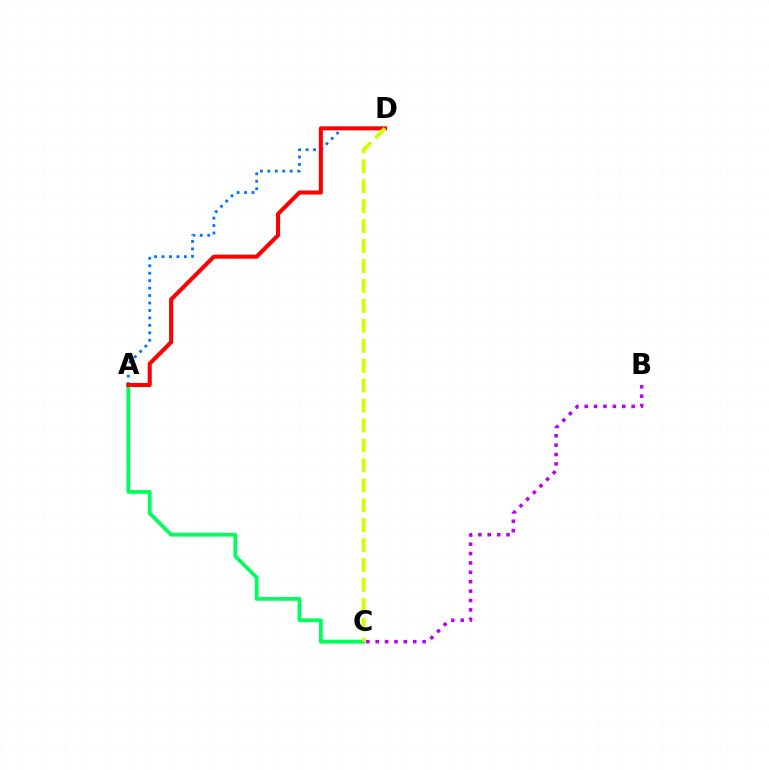{('A', 'C'): [{'color': '#00ff5c', 'line_style': 'solid', 'thickness': 2.72}], ('A', 'D'): [{'color': '#0074ff', 'line_style': 'dotted', 'thickness': 2.03}, {'color': '#ff0000', 'line_style': 'solid', 'thickness': 2.92}], ('B', 'C'): [{'color': '#b900ff', 'line_style': 'dotted', 'thickness': 2.55}], ('C', 'D'): [{'color': '#d1ff00', 'line_style': 'dashed', 'thickness': 2.71}]}